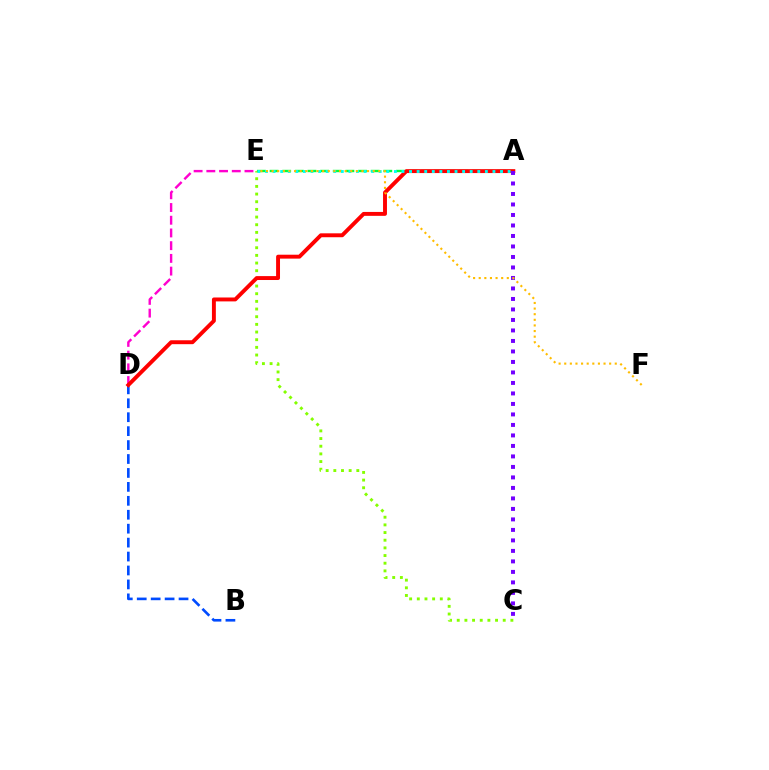{('D', 'E'): [{'color': '#ff00cf', 'line_style': 'dashed', 'thickness': 1.73}], ('C', 'E'): [{'color': '#84ff00', 'line_style': 'dotted', 'thickness': 2.08}], ('B', 'D'): [{'color': '#004bff', 'line_style': 'dashed', 'thickness': 1.89}], ('A', 'E'): [{'color': '#00ff39', 'line_style': 'dashed', 'thickness': 1.72}, {'color': '#00fff6', 'line_style': 'dotted', 'thickness': 2.06}], ('A', 'D'): [{'color': '#ff0000', 'line_style': 'solid', 'thickness': 2.82}], ('A', 'C'): [{'color': '#7200ff', 'line_style': 'dotted', 'thickness': 2.85}], ('E', 'F'): [{'color': '#ffbd00', 'line_style': 'dotted', 'thickness': 1.53}]}